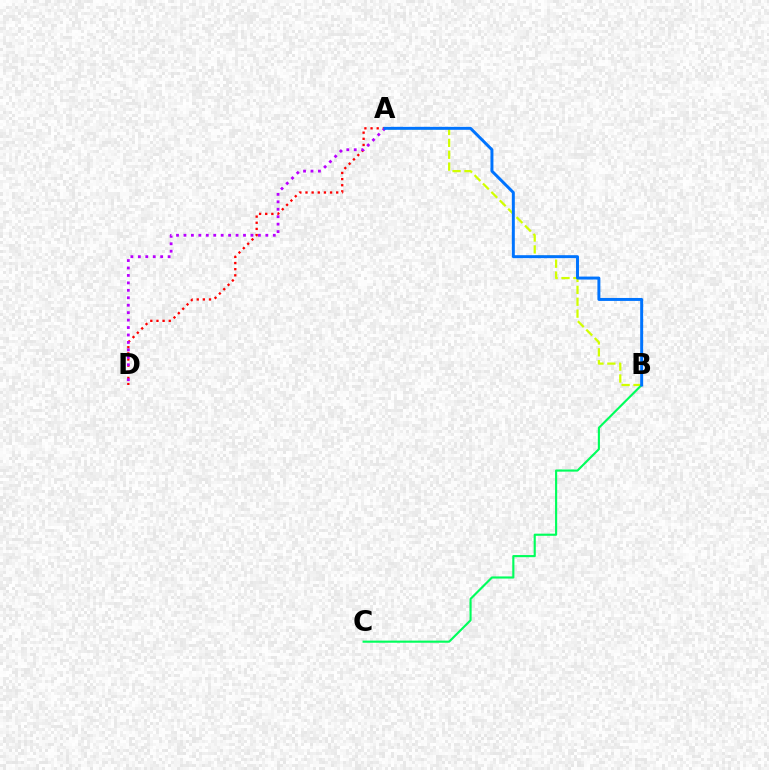{('A', 'D'): [{'color': '#ff0000', 'line_style': 'dotted', 'thickness': 1.67}, {'color': '#b900ff', 'line_style': 'dotted', 'thickness': 2.02}], ('A', 'B'): [{'color': '#d1ff00', 'line_style': 'dashed', 'thickness': 1.61}, {'color': '#0074ff', 'line_style': 'solid', 'thickness': 2.13}], ('B', 'C'): [{'color': '#00ff5c', 'line_style': 'solid', 'thickness': 1.54}]}